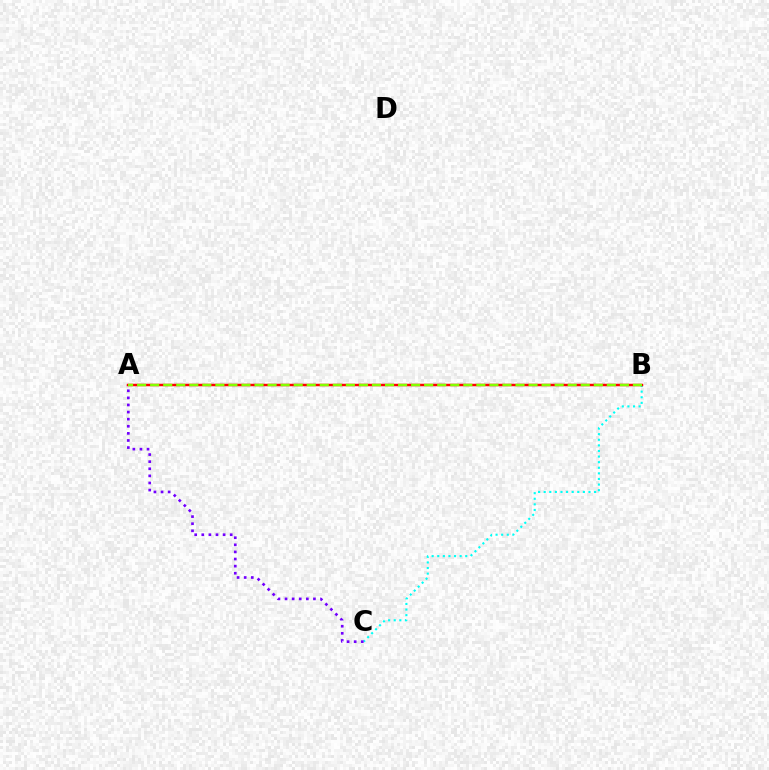{('B', 'C'): [{'color': '#00fff6', 'line_style': 'dotted', 'thickness': 1.52}], ('A', 'B'): [{'color': '#ff0000', 'line_style': 'solid', 'thickness': 1.79}, {'color': '#84ff00', 'line_style': 'dashed', 'thickness': 1.77}], ('A', 'C'): [{'color': '#7200ff', 'line_style': 'dotted', 'thickness': 1.93}]}